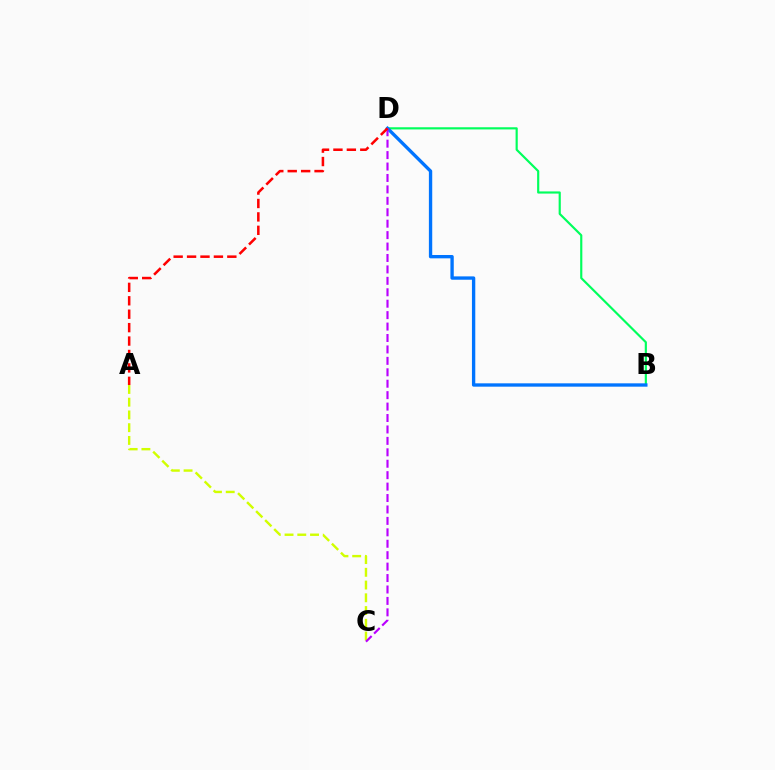{('B', 'D'): [{'color': '#00ff5c', 'line_style': 'solid', 'thickness': 1.56}, {'color': '#0074ff', 'line_style': 'solid', 'thickness': 2.41}], ('A', 'C'): [{'color': '#d1ff00', 'line_style': 'dashed', 'thickness': 1.73}], ('C', 'D'): [{'color': '#b900ff', 'line_style': 'dashed', 'thickness': 1.55}], ('A', 'D'): [{'color': '#ff0000', 'line_style': 'dashed', 'thickness': 1.82}]}